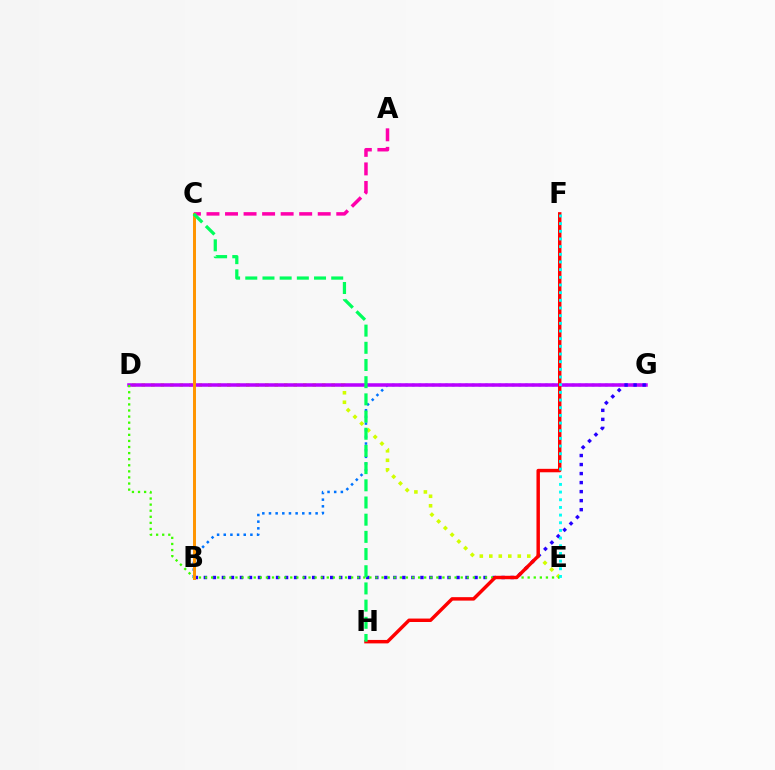{('D', 'E'): [{'color': '#d1ff00', 'line_style': 'dotted', 'thickness': 2.58}, {'color': '#3dff00', 'line_style': 'dotted', 'thickness': 1.65}], ('B', 'G'): [{'color': '#0074ff', 'line_style': 'dotted', 'thickness': 1.81}, {'color': '#2500ff', 'line_style': 'dotted', 'thickness': 2.45}], ('D', 'G'): [{'color': '#b900ff', 'line_style': 'solid', 'thickness': 2.54}], ('A', 'C'): [{'color': '#ff00ac', 'line_style': 'dashed', 'thickness': 2.52}], ('F', 'H'): [{'color': '#ff0000', 'line_style': 'solid', 'thickness': 2.48}], ('E', 'F'): [{'color': '#00fff6', 'line_style': 'dotted', 'thickness': 2.08}], ('B', 'C'): [{'color': '#ff9400', 'line_style': 'solid', 'thickness': 2.14}], ('C', 'H'): [{'color': '#00ff5c', 'line_style': 'dashed', 'thickness': 2.33}]}